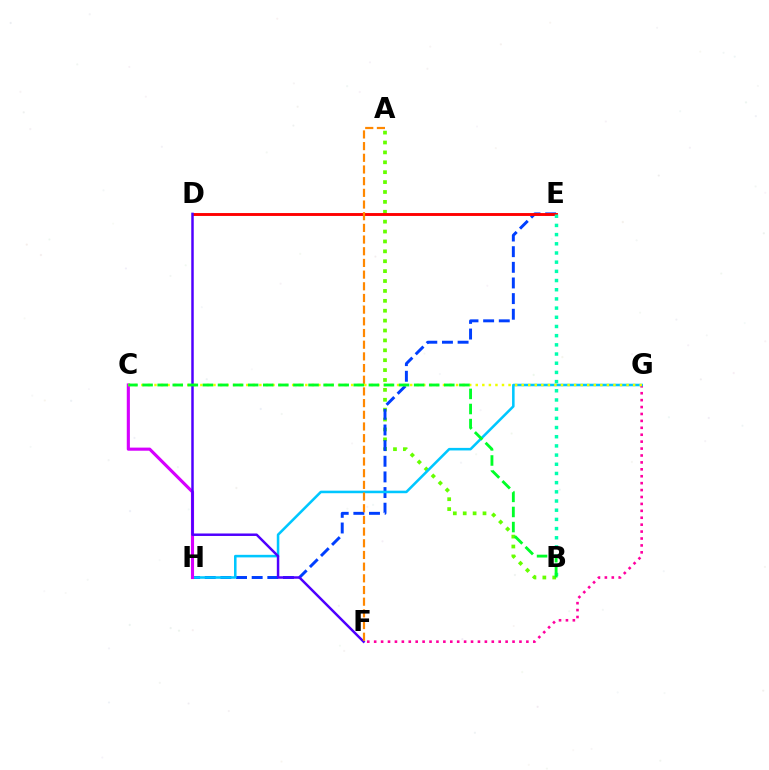{('A', 'B'): [{'color': '#66ff00', 'line_style': 'dotted', 'thickness': 2.69}], ('F', 'G'): [{'color': '#ff00a0', 'line_style': 'dotted', 'thickness': 1.88}], ('E', 'H'): [{'color': '#003fff', 'line_style': 'dashed', 'thickness': 2.13}], ('G', 'H'): [{'color': '#00c7ff', 'line_style': 'solid', 'thickness': 1.84}], ('C', 'H'): [{'color': '#d600ff', 'line_style': 'solid', 'thickness': 2.24}], ('D', 'E'): [{'color': '#ff0000', 'line_style': 'solid', 'thickness': 2.08}], ('B', 'E'): [{'color': '#00ffaf', 'line_style': 'dotted', 'thickness': 2.5}], ('C', 'G'): [{'color': '#eeff00', 'line_style': 'dotted', 'thickness': 1.78}], ('D', 'F'): [{'color': '#4f00ff', 'line_style': 'solid', 'thickness': 1.79}], ('A', 'F'): [{'color': '#ff8800', 'line_style': 'dashed', 'thickness': 1.59}], ('B', 'C'): [{'color': '#00ff27', 'line_style': 'dashed', 'thickness': 2.05}]}